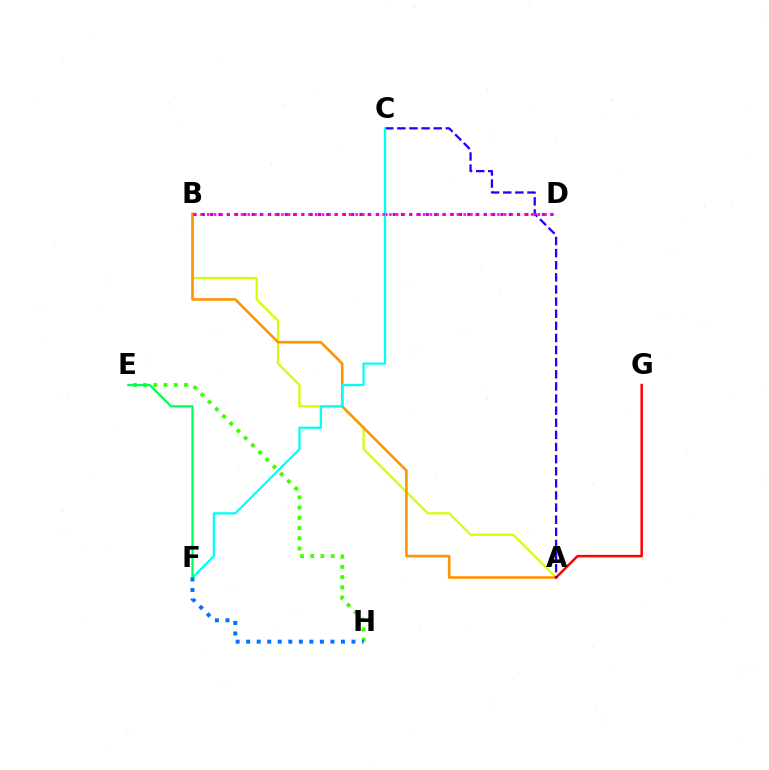{('A', 'B'): [{'color': '#d1ff00', 'line_style': 'solid', 'thickness': 1.58}, {'color': '#ff9400', 'line_style': 'solid', 'thickness': 1.87}], ('A', 'G'): [{'color': '#ff0000', 'line_style': 'solid', 'thickness': 1.79}], ('A', 'C'): [{'color': '#2500ff', 'line_style': 'dashed', 'thickness': 1.65}], ('B', 'D'): [{'color': '#b900ff', 'line_style': 'dotted', 'thickness': 2.25}, {'color': '#ff00ac', 'line_style': 'dotted', 'thickness': 1.83}], ('C', 'F'): [{'color': '#00fff6', 'line_style': 'solid', 'thickness': 1.62}], ('E', 'H'): [{'color': '#3dff00', 'line_style': 'dotted', 'thickness': 2.77}], ('E', 'F'): [{'color': '#00ff5c', 'line_style': 'solid', 'thickness': 1.64}], ('F', 'H'): [{'color': '#0074ff', 'line_style': 'dotted', 'thickness': 2.86}]}